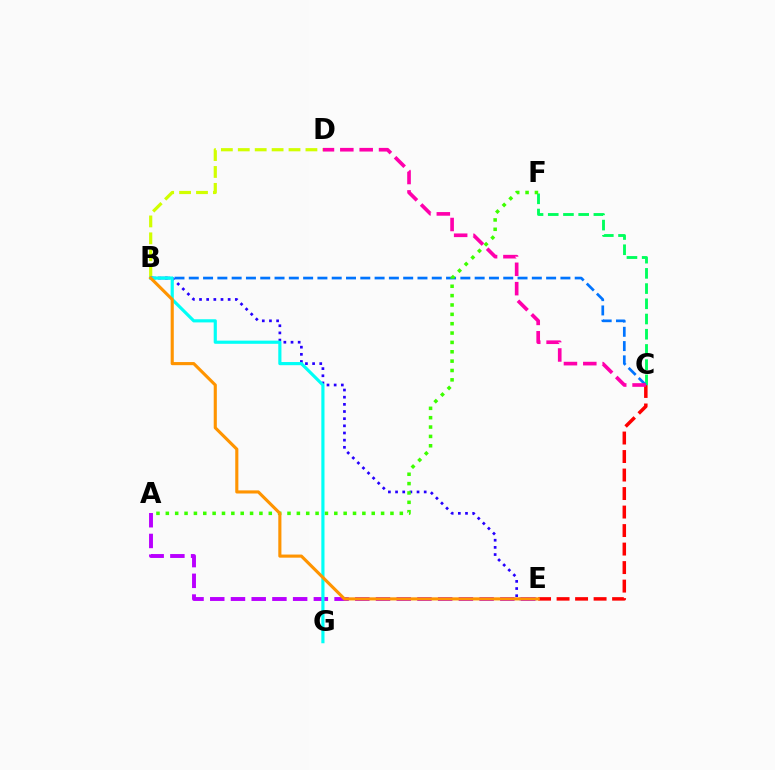{('B', 'D'): [{'color': '#d1ff00', 'line_style': 'dashed', 'thickness': 2.3}], ('C', 'E'): [{'color': '#ff0000', 'line_style': 'dashed', 'thickness': 2.51}], ('C', 'F'): [{'color': '#00ff5c', 'line_style': 'dashed', 'thickness': 2.07}], ('B', 'C'): [{'color': '#0074ff', 'line_style': 'dashed', 'thickness': 1.94}], ('B', 'E'): [{'color': '#2500ff', 'line_style': 'dotted', 'thickness': 1.95}, {'color': '#ff9400', 'line_style': 'solid', 'thickness': 2.24}], ('A', 'F'): [{'color': '#3dff00', 'line_style': 'dotted', 'thickness': 2.54}], ('A', 'E'): [{'color': '#b900ff', 'line_style': 'dashed', 'thickness': 2.81}], ('B', 'G'): [{'color': '#00fff6', 'line_style': 'solid', 'thickness': 2.28}], ('C', 'D'): [{'color': '#ff00ac', 'line_style': 'dashed', 'thickness': 2.63}]}